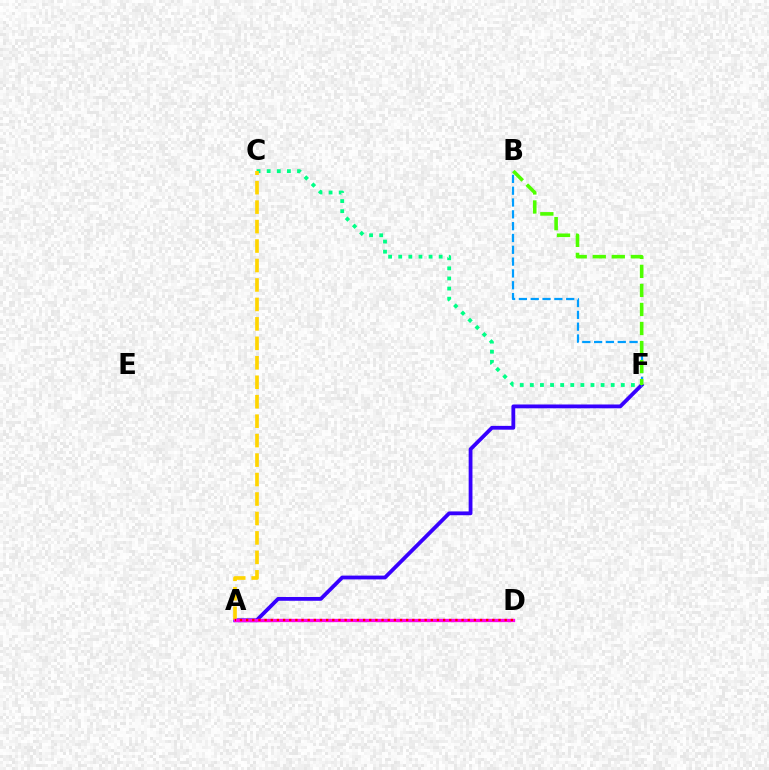{('A', 'F'): [{'color': '#3700ff', 'line_style': 'solid', 'thickness': 2.74}], ('C', 'F'): [{'color': '#00ff86', 'line_style': 'dotted', 'thickness': 2.75}], ('B', 'F'): [{'color': '#009eff', 'line_style': 'dashed', 'thickness': 1.61}, {'color': '#4fff00', 'line_style': 'dashed', 'thickness': 2.59}], ('A', 'C'): [{'color': '#ffd500', 'line_style': 'dashed', 'thickness': 2.64}], ('A', 'D'): [{'color': '#ff00ed', 'line_style': 'solid', 'thickness': 2.4}, {'color': '#ff0000', 'line_style': 'dotted', 'thickness': 1.67}]}